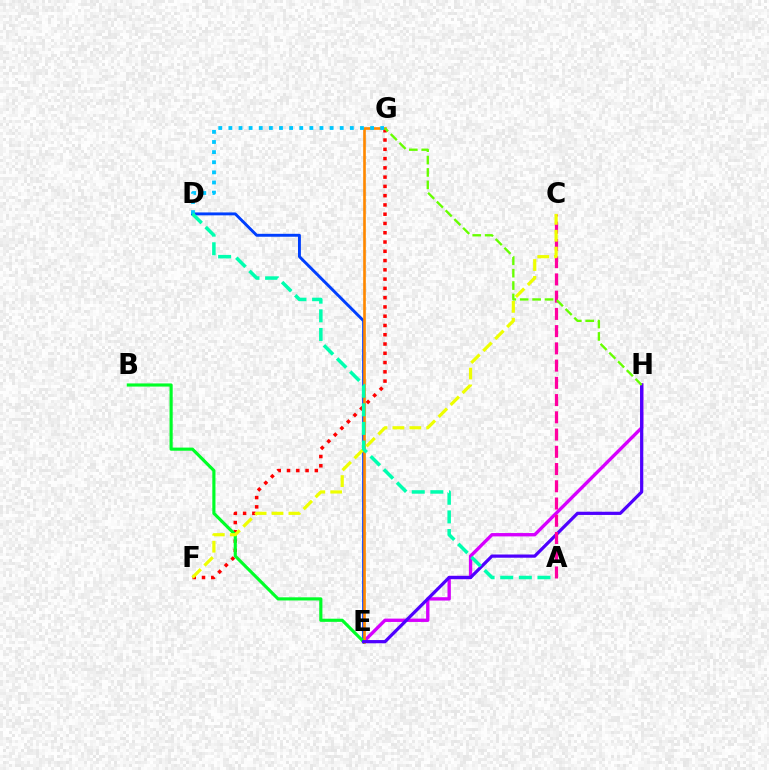{('D', 'E'): [{'color': '#003fff', 'line_style': 'solid', 'thickness': 2.1}], ('F', 'G'): [{'color': '#ff0000', 'line_style': 'dotted', 'thickness': 2.52}], ('E', 'H'): [{'color': '#d600ff', 'line_style': 'solid', 'thickness': 2.41}, {'color': '#4f00ff', 'line_style': 'solid', 'thickness': 2.32}], ('E', 'G'): [{'color': '#ff8800', 'line_style': 'solid', 'thickness': 1.91}], ('B', 'E'): [{'color': '#00ff27', 'line_style': 'solid', 'thickness': 2.26}], ('A', 'C'): [{'color': '#ff00a0', 'line_style': 'dashed', 'thickness': 2.34}], ('G', 'H'): [{'color': '#66ff00', 'line_style': 'dashed', 'thickness': 1.68}], ('D', 'G'): [{'color': '#00c7ff', 'line_style': 'dotted', 'thickness': 2.75}], ('C', 'F'): [{'color': '#eeff00', 'line_style': 'dashed', 'thickness': 2.29}], ('A', 'D'): [{'color': '#00ffaf', 'line_style': 'dashed', 'thickness': 2.53}]}